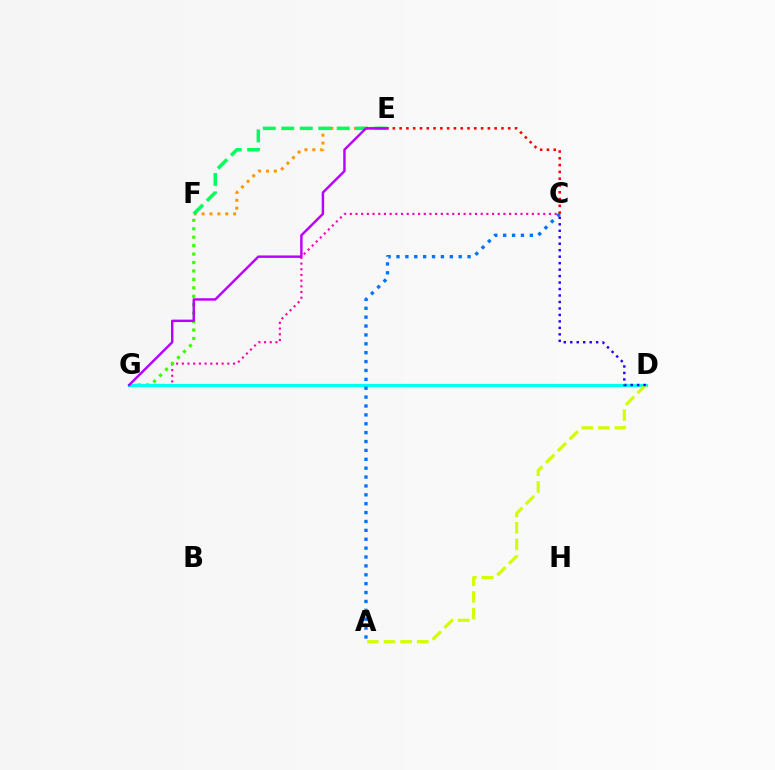{('E', 'F'): [{'color': '#ff9400', 'line_style': 'dotted', 'thickness': 2.14}, {'color': '#00ff5c', 'line_style': 'dashed', 'thickness': 2.51}], ('C', 'G'): [{'color': '#ff00ac', 'line_style': 'dotted', 'thickness': 1.55}], ('F', 'G'): [{'color': '#3dff00', 'line_style': 'dotted', 'thickness': 2.29}], ('D', 'G'): [{'color': '#00fff6', 'line_style': 'solid', 'thickness': 2.27}], ('A', 'C'): [{'color': '#0074ff', 'line_style': 'dotted', 'thickness': 2.41}], ('E', 'G'): [{'color': '#b900ff', 'line_style': 'solid', 'thickness': 1.76}], ('A', 'D'): [{'color': '#d1ff00', 'line_style': 'dashed', 'thickness': 2.26}], ('C', 'E'): [{'color': '#ff0000', 'line_style': 'dotted', 'thickness': 1.84}], ('C', 'D'): [{'color': '#2500ff', 'line_style': 'dotted', 'thickness': 1.76}]}